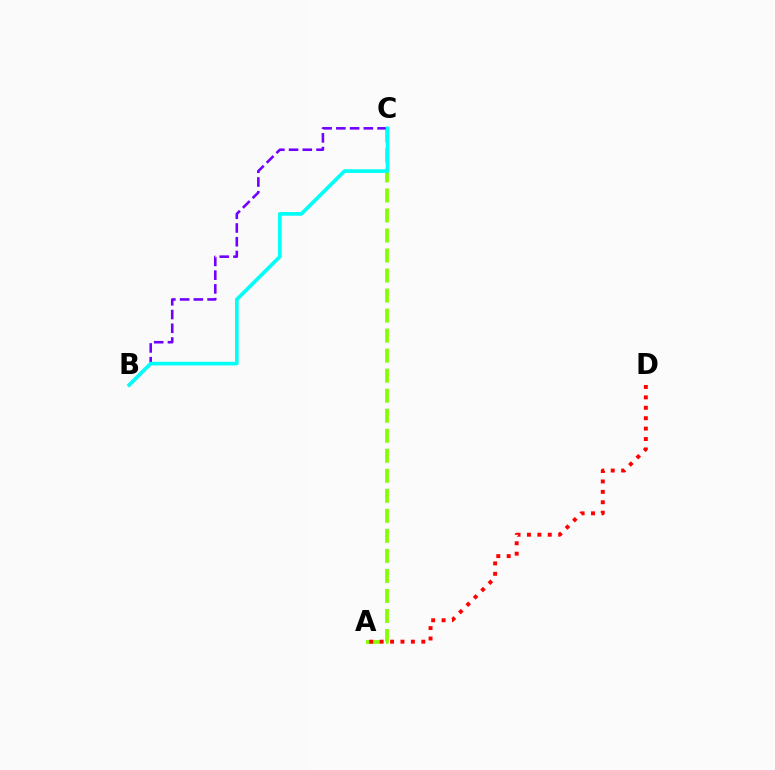{('A', 'C'): [{'color': '#84ff00', 'line_style': 'dashed', 'thickness': 2.72}], ('B', 'C'): [{'color': '#7200ff', 'line_style': 'dashed', 'thickness': 1.87}, {'color': '#00fff6', 'line_style': 'solid', 'thickness': 2.63}], ('A', 'D'): [{'color': '#ff0000', 'line_style': 'dotted', 'thickness': 2.83}]}